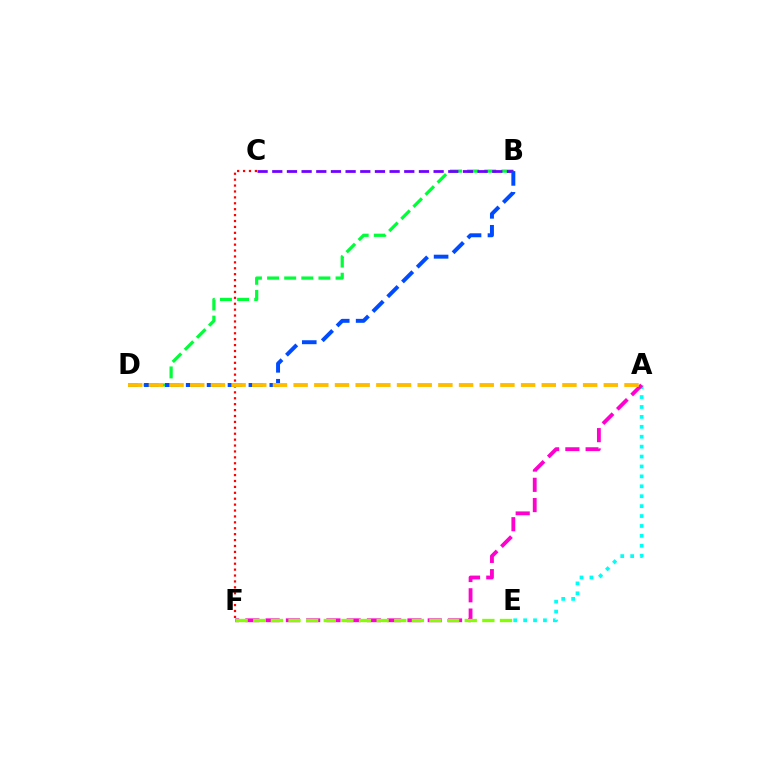{('B', 'D'): [{'color': '#00ff39', 'line_style': 'dashed', 'thickness': 2.33}, {'color': '#004bff', 'line_style': 'dashed', 'thickness': 2.84}], ('A', 'E'): [{'color': '#00fff6', 'line_style': 'dotted', 'thickness': 2.69}], ('B', 'C'): [{'color': '#7200ff', 'line_style': 'dashed', 'thickness': 1.99}], ('C', 'F'): [{'color': '#ff0000', 'line_style': 'dotted', 'thickness': 1.61}], ('A', 'F'): [{'color': '#ff00cf', 'line_style': 'dashed', 'thickness': 2.75}], ('E', 'F'): [{'color': '#84ff00', 'line_style': 'dashed', 'thickness': 2.39}], ('A', 'D'): [{'color': '#ffbd00', 'line_style': 'dashed', 'thickness': 2.81}]}